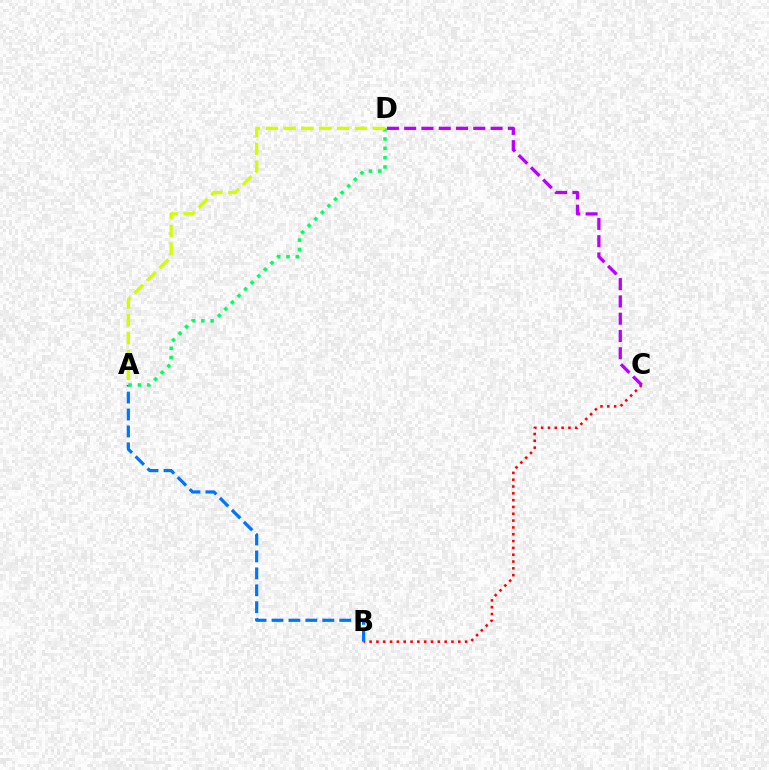{('B', 'C'): [{'color': '#ff0000', 'line_style': 'dotted', 'thickness': 1.85}], ('A', 'B'): [{'color': '#0074ff', 'line_style': 'dashed', 'thickness': 2.3}], ('A', 'D'): [{'color': '#00ff5c', 'line_style': 'dotted', 'thickness': 2.53}, {'color': '#d1ff00', 'line_style': 'dashed', 'thickness': 2.42}], ('C', 'D'): [{'color': '#b900ff', 'line_style': 'dashed', 'thickness': 2.35}]}